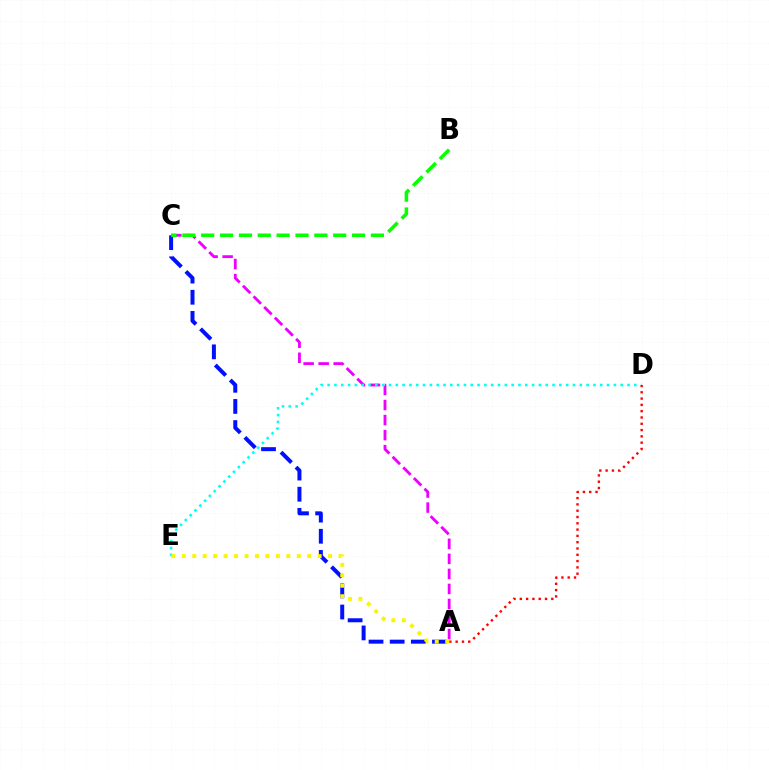{('A', 'C'): [{'color': '#ee00ff', 'line_style': 'dashed', 'thickness': 2.04}, {'color': '#0010ff', 'line_style': 'dashed', 'thickness': 2.87}], ('D', 'E'): [{'color': '#00fff6', 'line_style': 'dotted', 'thickness': 1.85}], ('B', 'C'): [{'color': '#08ff00', 'line_style': 'dashed', 'thickness': 2.56}], ('A', 'D'): [{'color': '#ff0000', 'line_style': 'dotted', 'thickness': 1.71}], ('A', 'E'): [{'color': '#fcf500', 'line_style': 'dotted', 'thickness': 2.84}]}